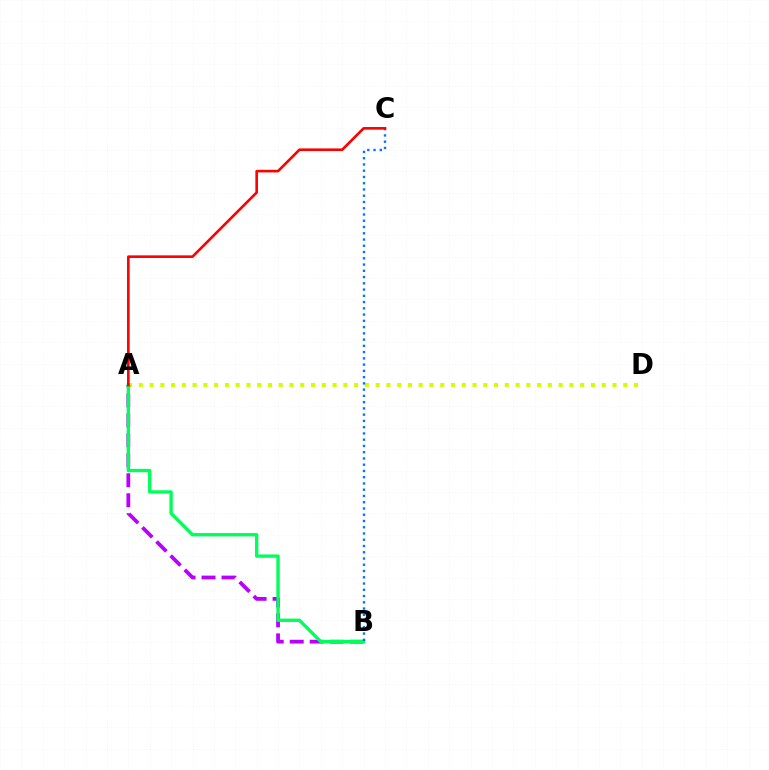{('A', 'D'): [{'color': '#d1ff00', 'line_style': 'dotted', 'thickness': 2.92}], ('A', 'B'): [{'color': '#b900ff', 'line_style': 'dashed', 'thickness': 2.71}, {'color': '#00ff5c', 'line_style': 'solid', 'thickness': 2.42}], ('B', 'C'): [{'color': '#0074ff', 'line_style': 'dotted', 'thickness': 1.7}], ('A', 'C'): [{'color': '#ff0000', 'line_style': 'solid', 'thickness': 1.89}]}